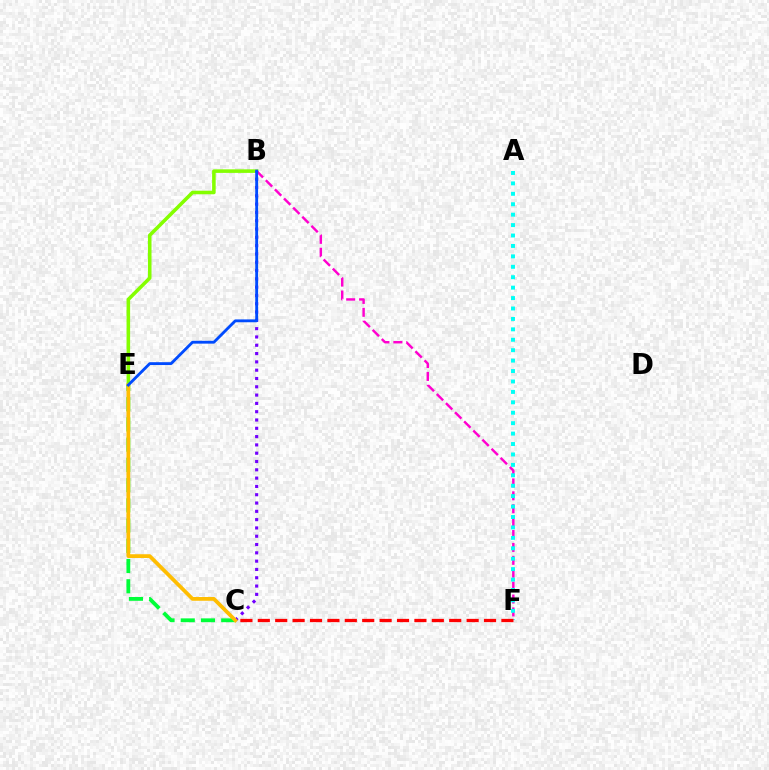{('B', 'E'): [{'color': '#84ff00', 'line_style': 'solid', 'thickness': 2.56}, {'color': '#004bff', 'line_style': 'solid', 'thickness': 2.05}], ('B', 'F'): [{'color': '#ff00cf', 'line_style': 'dashed', 'thickness': 1.75}], ('C', 'E'): [{'color': '#00ff39', 'line_style': 'dashed', 'thickness': 2.75}, {'color': '#ffbd00', 'line_style': 'solid', 'thickness': 2.7}], ('B', 'C'): [{'color': '#7200ff', 'line_style': 'dotted', 'thickness': 2.26}], ('A', 'F'): [{'color': '#00fff6', 'line_style': 'dotted', 'thickness': 2.83}], ('C', 'F'): [{'color': '#ff0000', 'line_style': 'dashed', 'thickness': 2.36}]}